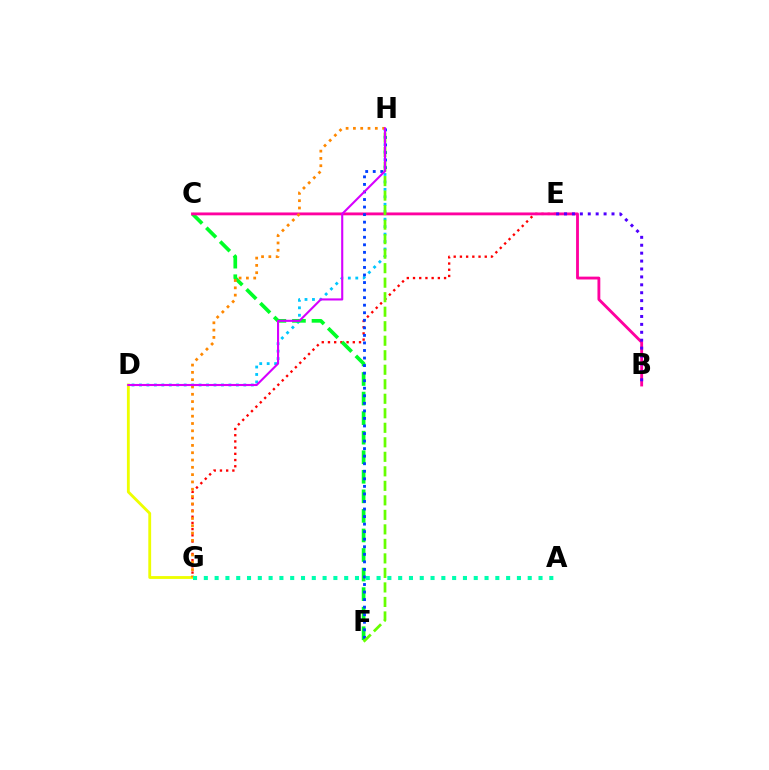{('D', 'H'): [{'color': '#00c7ff', 'line_style': 'dotted', 'thickness': 2.03}, {'color': '#d600ff', 'line_style': 'solid', 'thickness': 1.51}], ('E', 'G'): [{'color': '#ff0000', 'line_style': 'dotted', 'thickness': 1.69}], ('C', 'F'): [{'color': '#00ff27', 'line_style': 'dashed', 'thickness': 2.66}], ('B', 'C'): [{'color': '#ff00a0', 'line_style': 'solid', 'thickness': 2.05}], ('F', 'H'): [{'color': '#003fff', 'line_style': 'dotted', 'thickness': 2.05}, {'color': '#66ff00', 'line_style': 'dashed', 'thickness': 1.97}], ('D', 'G'): [{'color': '#eeff00', 'line_style': 'solid', 'thickness': 2.04}], ('G', 'H'): [{'color': '#ff8800', 'line_style': 'dotted', 'thickness': 1.98}], ('B', 'E'): [{'color': '#4f00ff', 'line_style': 'dotted', 'thickness': 2.15}], ('A', 'G'): [{'color': '#00ffaf', 'line_style': 'dotted', 'thickness': 2.93}]}